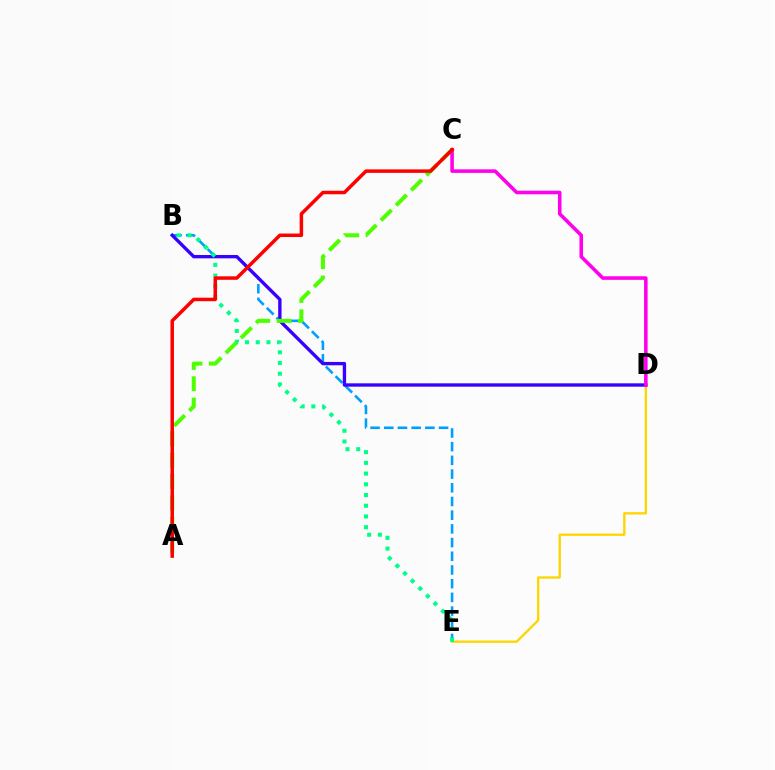{('D', 'E'): [{'color': '#ffd500', 'line_style': 'solid', 'thickness': 1.68}], ('B', 'E'): [{'color': '#009eff', 'line_style': 'dashed', 'thickness': 1.86}, {'color': '#00ff86', 'line_style': 'dotted', 'thickness': 2.91}], ('B', 'D'): [{'color': '#3700ff', 'line_style': 'solid', 'thickness': 2.41}], ('A', 'C'): [{'color': '#4fff00', 'line_style': 'dashed', 'thickness': 2.9}, {'color': '#ff0000', 'line_style': 'solid', 'thickness': 2.52}], ('C', 'D'): [{'color': '#ff00ed', 'line_style': 'solid', 'thickness': 2.57}]}